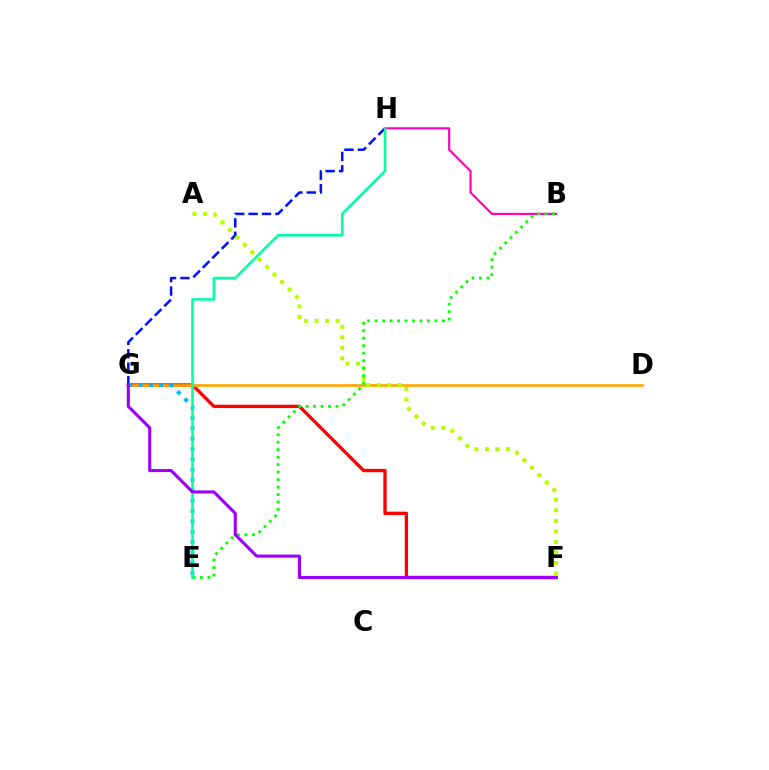{('F', 'G'): [{'color': '#ff0000', 'line_style': 'solid', 'thickness': 2.4}, {'color': '#9b00ff', 'line_style': 'solid', 'thickness': 2.22}], ('G', 'H'): [{'color': '#0010ff', 'line_style': 'dashed', 'thickness': 1.82}], ('D', 'G'): [{'color': '#ffa500', 'line_style': 'solid', 'thickness': 1.9}], ('A', 'F'): [{'color': '#b3ff00', 'line_style': 'dotted', 'thickness': 2.86}], ('B', 'H'): [{'color': '#ff00bd', 'line_style': 'solid', 'thickness': 1.56}], ('B', 'E'): [{'color': '#08ff00', 'line_style': 'dotted', 'thickness': 2.03}], ('E', 'G'): [{'color': '#00b5ff', 'line_style': 'dotted', 'thickness': 2.81}], ('E', 'H'): [{'color': '#00ff9d', 'line_style': 'solid', 'thickness': 1.85}]}